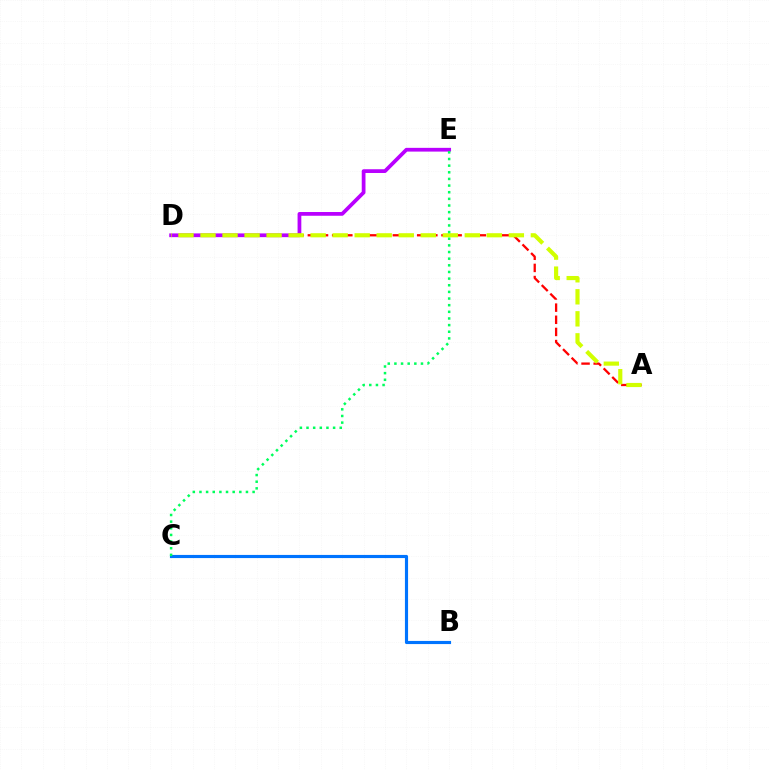{('A', 'D'): [{'color': '#ff0000', 'line_style': 'dashed', 'thickness': 1.65}, {'color': '#d1ff00', 'line_style': 'dashed', 'thickness': 2.99}], ('D', 'E'): [{'color': '#b900ff', 'line_style': 'solid', 'thickness': 2.7}], ('B', 'C'): [{'color': '#0074ff', 'line_style': 'solid', 'thickness': 2.26}], ('C', 'E'): [{'color': '#00ff5c', 'line_style': 'dotted', 'thickness': 1.81}]}